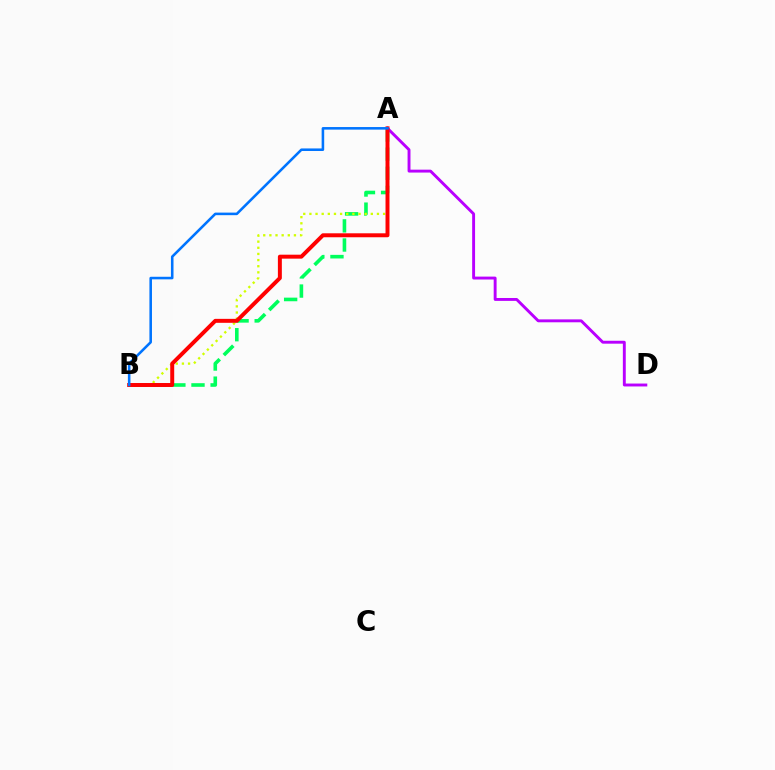{('A', 'B'): [{'color': '#00ff5c', 'line_style': 'dashed', 'thickness': 2.6}, {'color': '#d1ff00', 'line_style': 'dotted', 'thickness': 1.67}, {'color': '#ff0000', 'line_style': 'solid', 'thickness': 2.85}, {'color': '#0074ff', 'line_style': 'solid', 'thickness': 1.85}], ('A', 'D'): [{'color': '#b900ff', 'line_style': 'solid', 'thickness': 2.09}]}